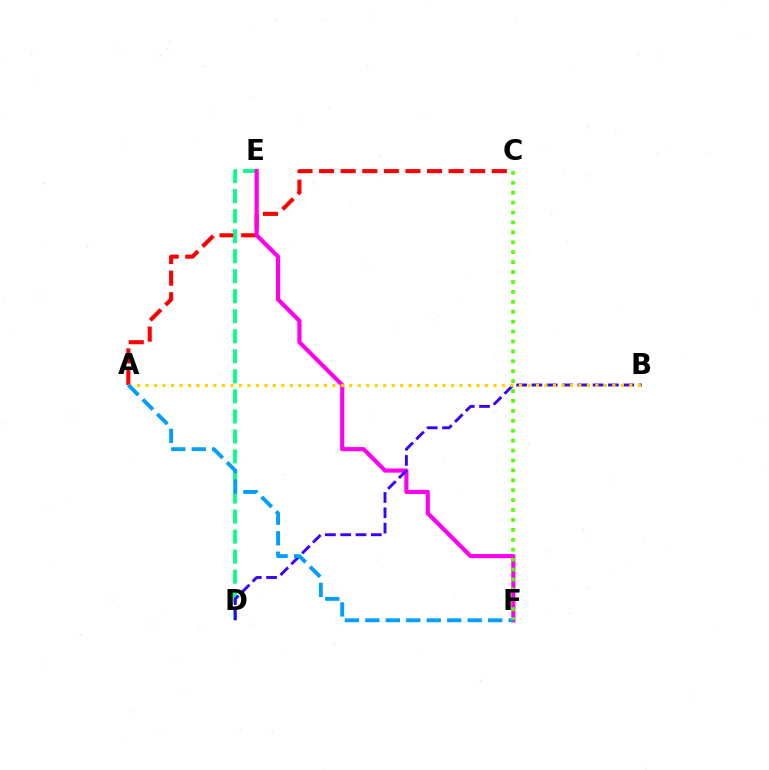{('A', 'C'): [{'color': '#ff0000', 'line_style': 'dashed', 'thickness': 2.93}], ('D', 'E'): [{'color': '#00ff86', 'line_style': 'dashed', 'thickness': 2.72}], ('E', 'F'): [{'color': '#ff00ed', 'line_style': 'solid', 'thickness': 3.0}], ('B', 'D'): [{'color': '#3700ff', 'line_style': 'dashed', 'thickness': 2.08}], ('A', 'B'): [{'color': '#ffd500', 'line_style': 'dotted', 'thickness': 2.31}], ('A', 'F'): [{'color': '#009eff', 'line_style': 'dashed', 'thickness': 2.78}], ('C', 'F'): [{'color': '#4fff00', 'line_style': 'dotted', 'thickness': 2.69}]}